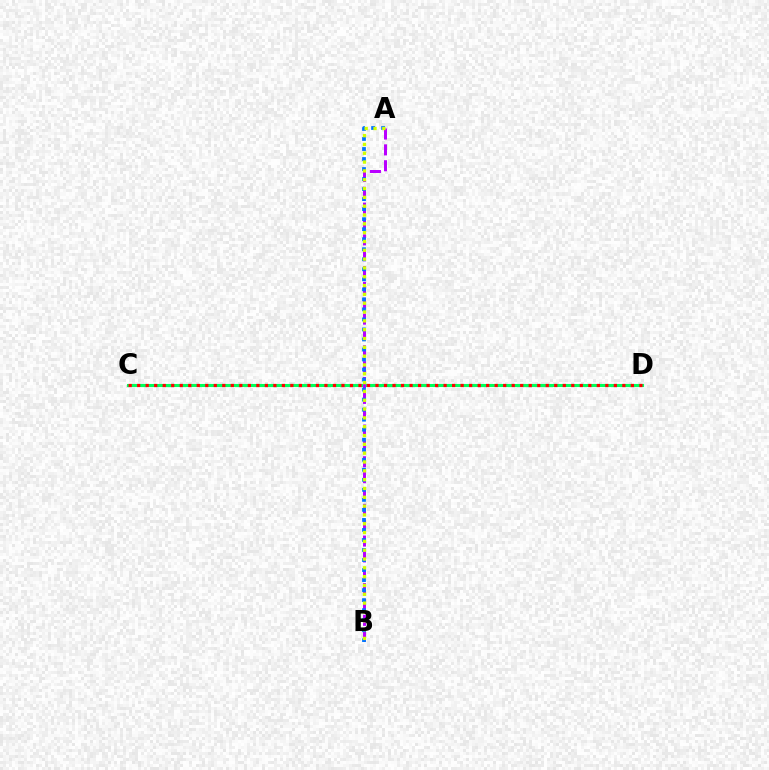{('C', 'D'): [{'color': '#00ff5c', 'line_style': 'solid', 'thickness': 2.22}, {'color': '#ff0000', 'line_style': 'dotted', 'thickness': 2.31}], ('A', 'B'): [{'color': '#b900ff', 'line_style': 'dashed', 'thickness': 2.15}, {'color': '#0074ff', 'line_style': 'dotted', 'thickness': 2.72}, {'color': '#d1ff00', 'line_style': 'dotted', 'thickness': 2.4}]}